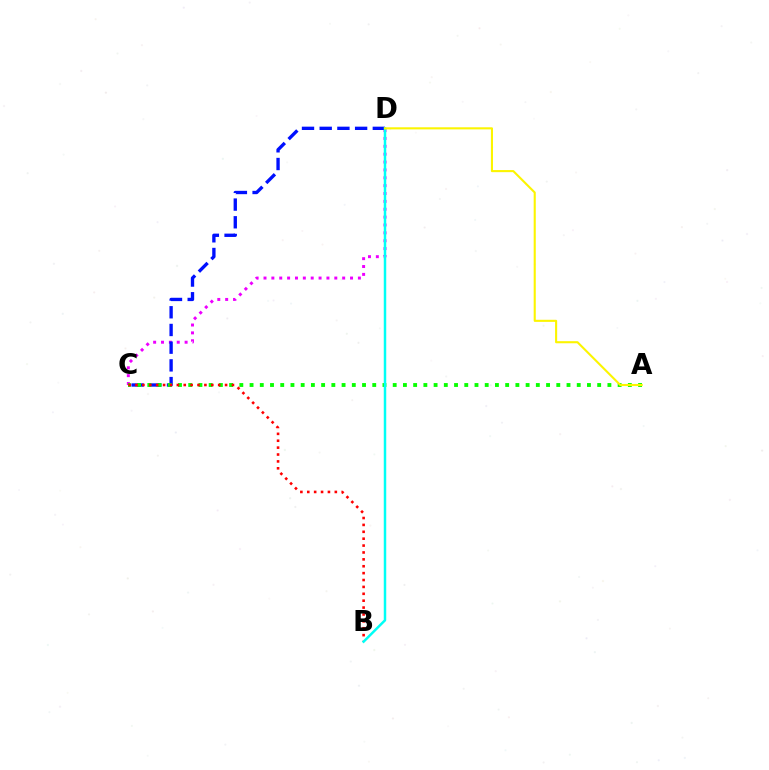{('C', 'D'): [{'color': '#ee00ff', 'line_style': 'dotted', 'thickness': 2.14}, {'color': '#0010ff', 'line_style': 'dashed', 'thickness': 2.4}], ('A', 'C'): [{'color': '#08ff00', 'line_style': 'dotted', 'thickness': 2.78}], ('B', 'C'): [{'color': '#ff0000', 'line_style': 'dotted', 'thickness': 1.87}], ('B', 'D'): [{'color': '#00fff6', 'line_style': 'solid', 'thickness': 1.78}], ('A', 'D'): [{'color': '#fcf500', 'line_style': 'solid', 'thickness': 1.51}]}